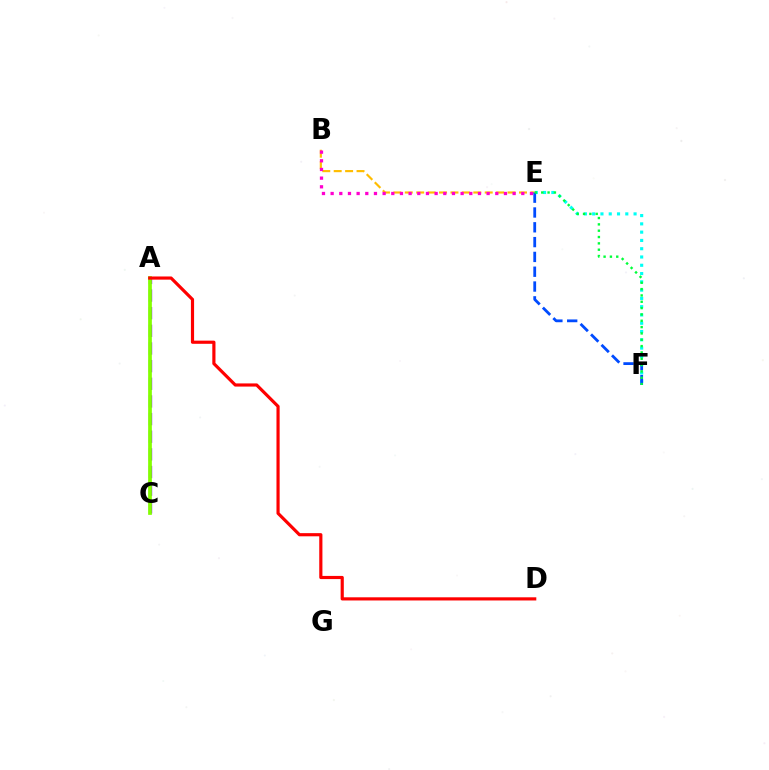{('E', 'F'): [{'color': '#00fff6', 'line_style': 'dotted', 'thickness': 2.25}, {'color': '#004bff', 'line_style': 'dashed', 'thickness': 2.01}, {'color': '#00ff39', 'line_style': 'dotted', 'thickness': 1.72}], ('A', 'C'): [{'color': '#7200ff', 'line_style': 'dashed', 'thickness': 2.4}, {'color': '#84ff00', 'line_style': 'solid', 'thickness': 2.68}], ('B', 'E'): [{'color': '#ffbd00', 'line_style': 'dashed', 'thickness': 1.55}, {'color': '#ff00cf', 'line_style': 'dotted', 'thickness': 2.35}], ('A', 'D'): [{'color': '#ff0000', 'line_style': 'solid', 'thickness': 2.28}]}